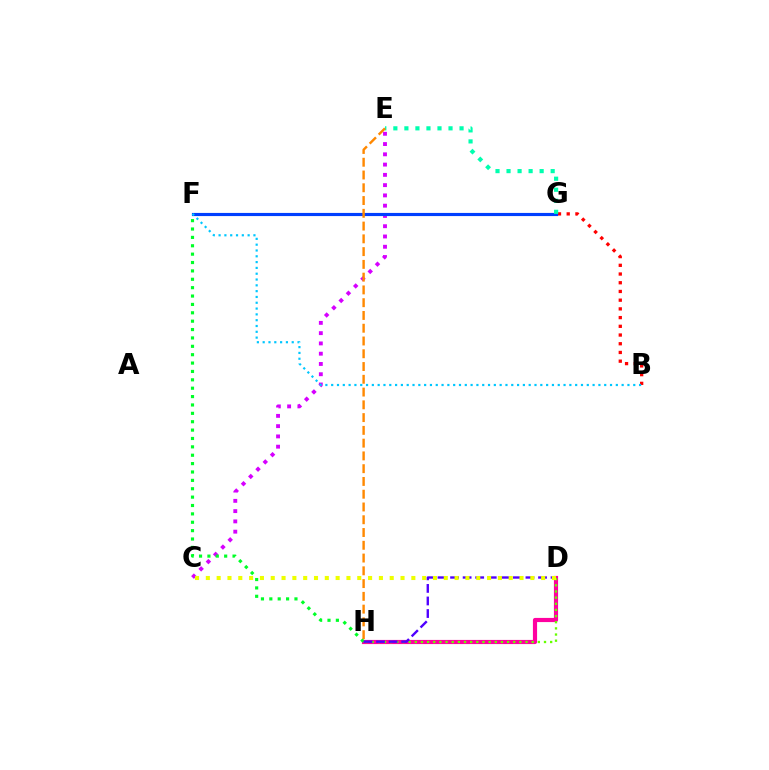{('C', 'E'): [{'color': '#d600ff', 'line_style': 'dotted', 'thickness': 2.79}], ('B', 'G'): [{'color': '#ff0000', 'line_style': 'dotted', 'thickness': 2.37}], ('F', 'G'): [{'color': '#003fff', 'line_style': 'solid', 'thickness': 2.27}], ('D', 'H'): [{'color': '#ff00a0', 'line_style': 'solid', 'thickness': 3.0}, {'color': '#66ff00', 'line_style': 'dotted', 'thickness': 1.67}, {'color': '#4f00ff', 'line_style': 'dashed', 'thickness': 1.71}], ('F', 'H'): [{'color': '#00ff27', 'line_style': 'dotted', 'thickness': 2.28}], ('E', 'G'): [{'color': '#00ffaf', 'line_style': 'dotted', 'thickness': 3.0}], ('B', 'F'): [{'color': '#00c7ff', 'line_style': 'dotted', 'thickness': 1.58}], ('C', 'D'): [{'color': '#eeff00', 'line_style': 'dotted', 'thickness': 2.94}], ('E', 'H'): [{'color': '#ff8800', 'line_style': 'dashed', 'thickness': 1.73}]}